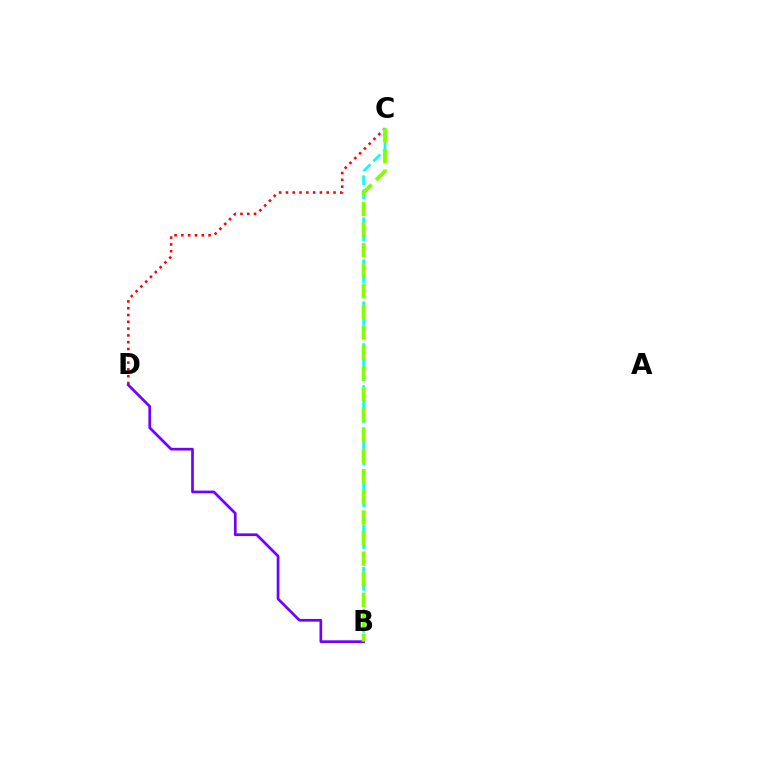{('C', 'D'): [{'color': '#ff0000', 'line_style': 'dotted', 'thickness': 1.85}], ('B', 'C'): [{'color': '#00fff6', 'line_style': 'dashed', 'thickness': 1.9}, {'color': '#84ff00', 'line_style': 'dashed', 'thickness': 2.79}], ('B', 'D'): [{'color': '#7200ff', 'line_style': 'solid', 'thickness': 1.94}]}